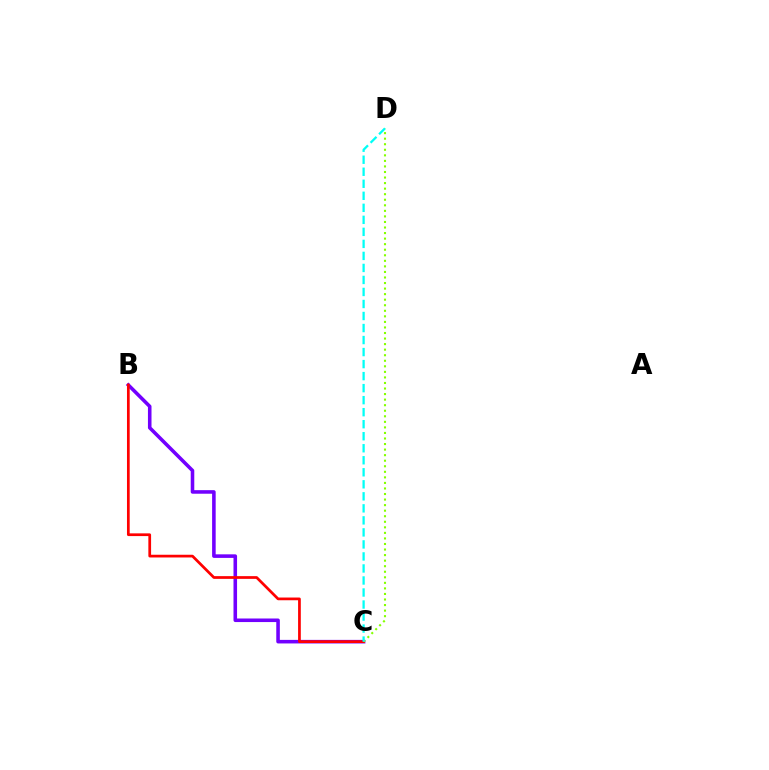{('B', 'C'): [{'color': '#7200ff', 'line_style': 'solid', 'thickness': 2.57}, {'color': '#ff0000', 'line_style': 'solid', 'thickness': 1.96}], ('C', 'D'): [{'color': '#84ff00', 'line_style': 'dotted', 'thickness': 1.51}, {'color': '#00fff6', 'line_style': 'dashed', 'thickness': 1.63}]}